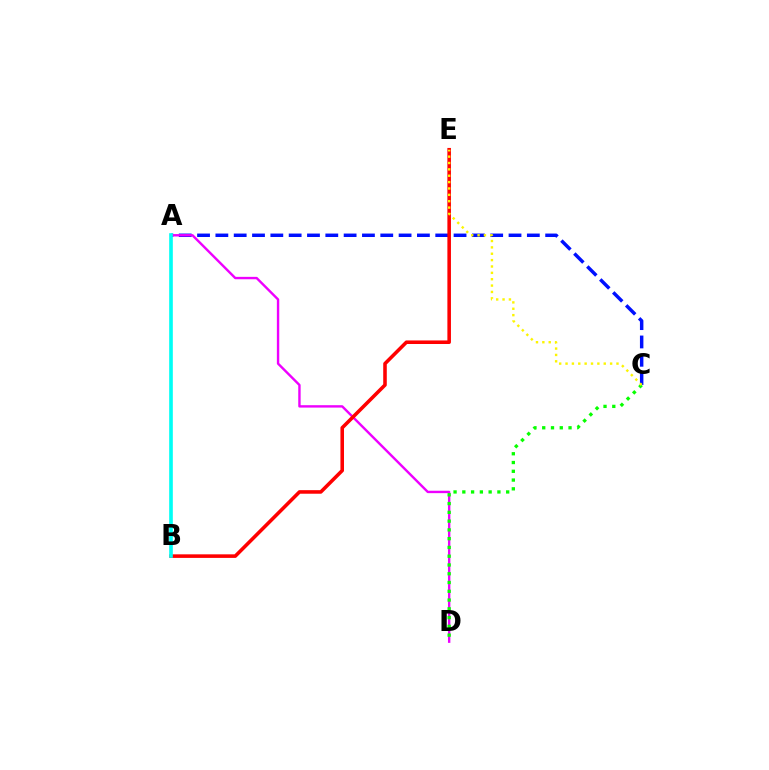{('A', 'C'): [{'color': '#0010ff', 'line_style': 'dashed', 'thickness': 2.49}], ('A', 'D'): [{'color': '#ee00ff', 'line_style': 'solid', 'thickness': 1.73}], ('C', 'D'): [{'color': '#08ff00', 'line_style': 'dotted', 'thickness': 2.38}], ('B', 'E'): [{'color': '#ff0000', 'line_style': 'solid', 'thickness': 2.57}], ('C', 'E'): [{'color': '#fcf500', 'line_style': 'dotted', 'thickness': 1.73}], ('A', 'B'): [{'color': '#00fff6', 'line_style': 'solid', 'thickness': 2.62}]}